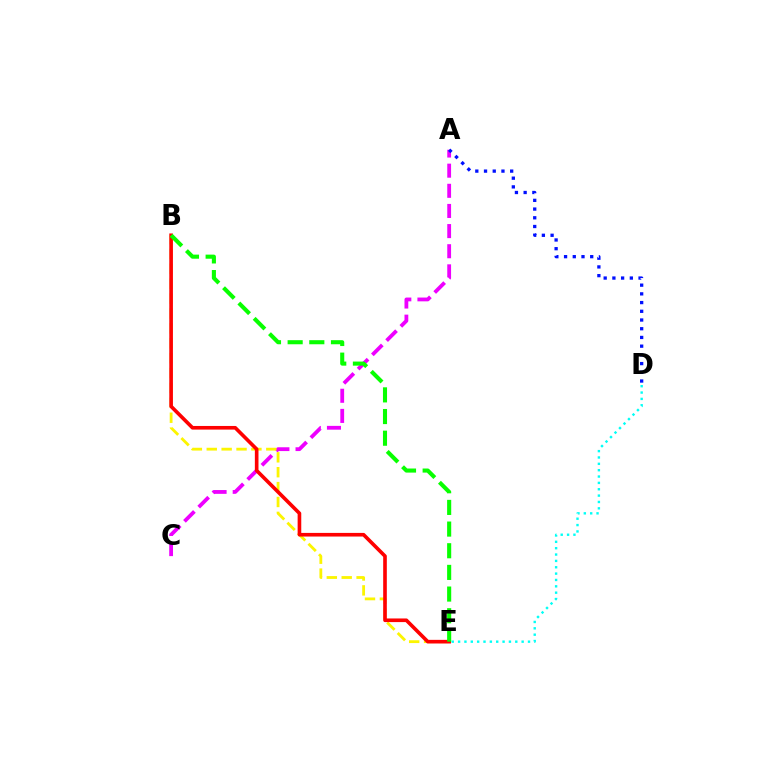{('A', 'C'): [{'color': '#ee00ff', 'line_style': 'dashed', 'thickness': 2.74}], ('B', 'E'): [{'color': '#fcf500', 'line_style': 'dashed', 'thickness': 2.02}, {'color': '#ff0000', 'line_style': 'solid', 'thickness': 2.62}, {'color': '#08ff00', 'line_style': 'dashed', 'thickness': 2.94}], ('A', 'D'): [{'color': '#0010ff', 'line_style': 'dotted', 'thickness': 2.37}], ('D', 'E'): [{'color': '#00fff6', 'line_style': 'dotted', 'thickness': 1.73}]}